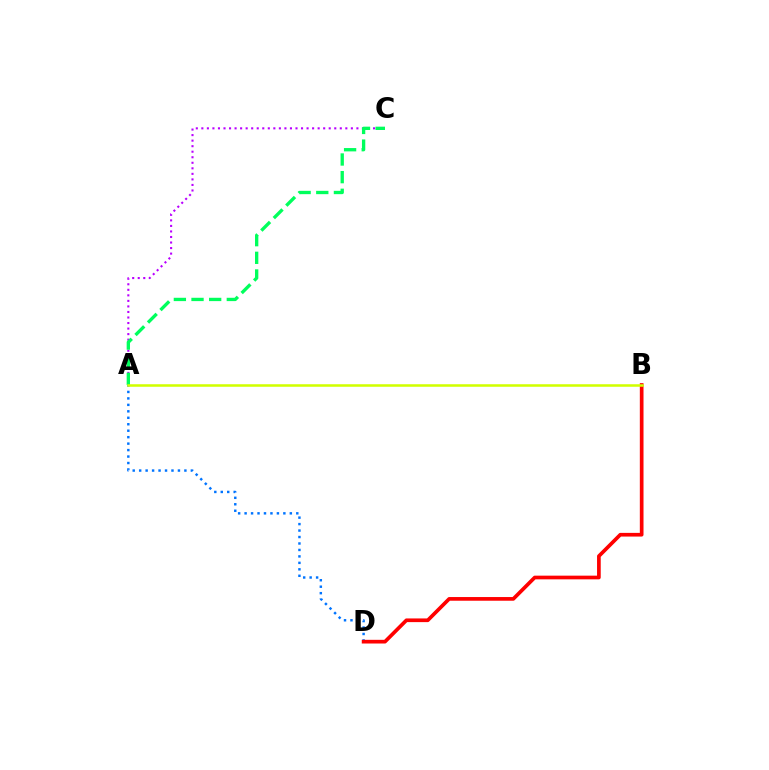{('A', 'C'): [{'color': '#b900ff', 'line_style': 'dotted', 'thickness': 1.5}, {'color': '#00ff5c', 'line_style': 'dashed', 'thickness': 2.4}], ('A', 'D'): [{'color': '#0074ff', 'line_style': 'dotted', 'thickness': 1.76}], ('B', 'D'): [{'color': '#ff0000', 'line_style': 'solid', 'thickness': 2.65}], ('A', 'B'): [{'color': '#d1ff00', 'line_style': 'solid', 'thickness': 1.82}]}